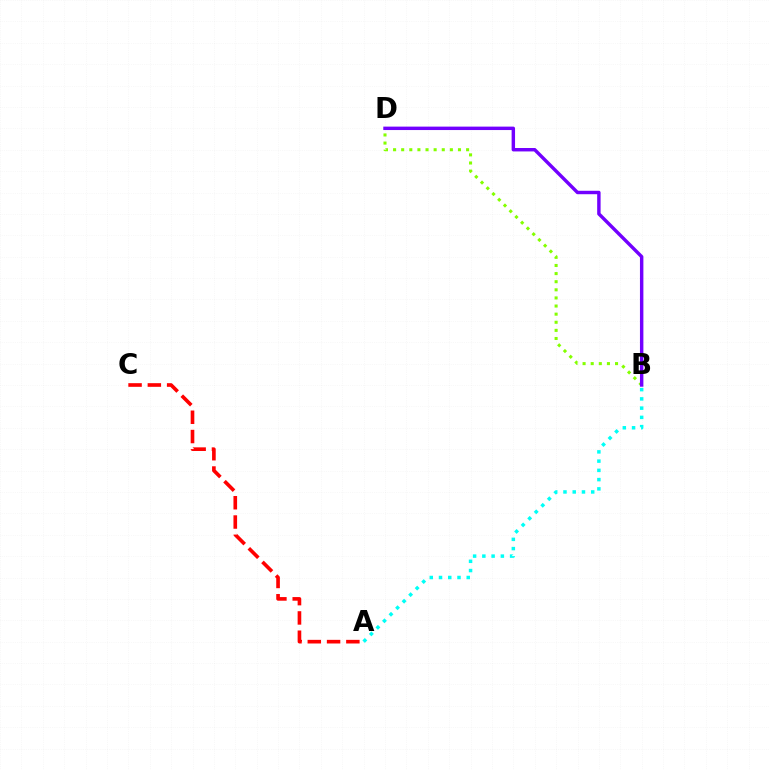{('B', 'D'): [{'color': '#84ff00', 'line_style': 'dotted', 'thickness': 2.2}, {'color': '#7200ff', 'line_style': 'solid', 'thickness': 2.47}], ('A', 'C'): [{'color': '#ff0000', 'line_style': 'dashed', 'thickness': 2.62}], ('A', 'B'): [{'color': '#00fff6', 'line_style': 'dotted', 'thickness': 2.51}]}